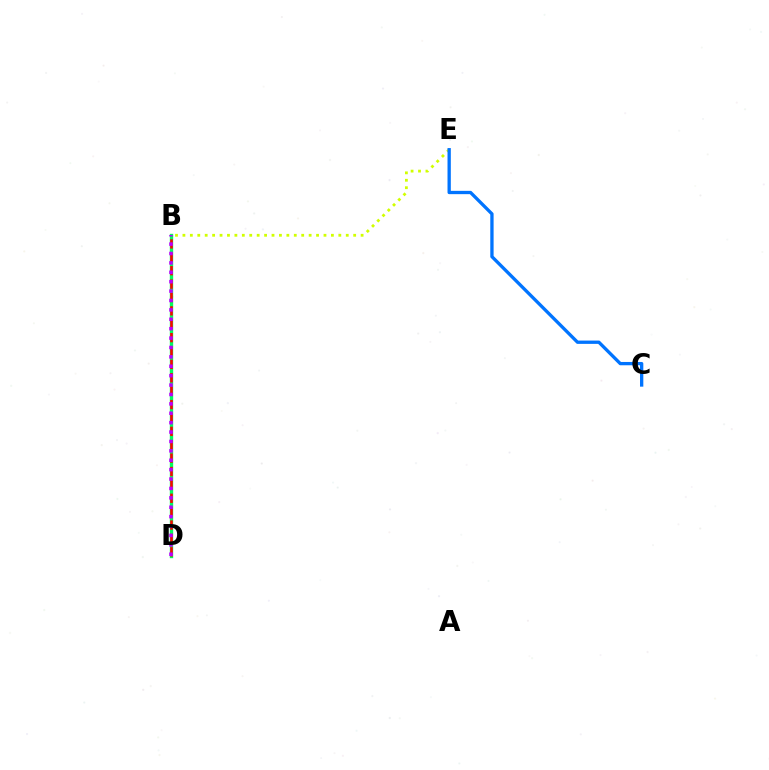{('B', 'D'): [{'color': '#00ff5c', 'line_style': 'solid', 'thickness': 2.42}, {'color': '#ff0000', 'line_style': 'dashed', 'thickness': 1.82}, {'color': '#b900ff', 'line_style': 'dotted', 'thickness': 2.55}], ('B', 'E'): [{'color': '#d1ff00', 'line_style': 'dotted', 'thickness': 2.02}], ('C', 'E'): [{'color': '#0074ff', 'line_style': 'solid', 'thickness': 2.38}]}